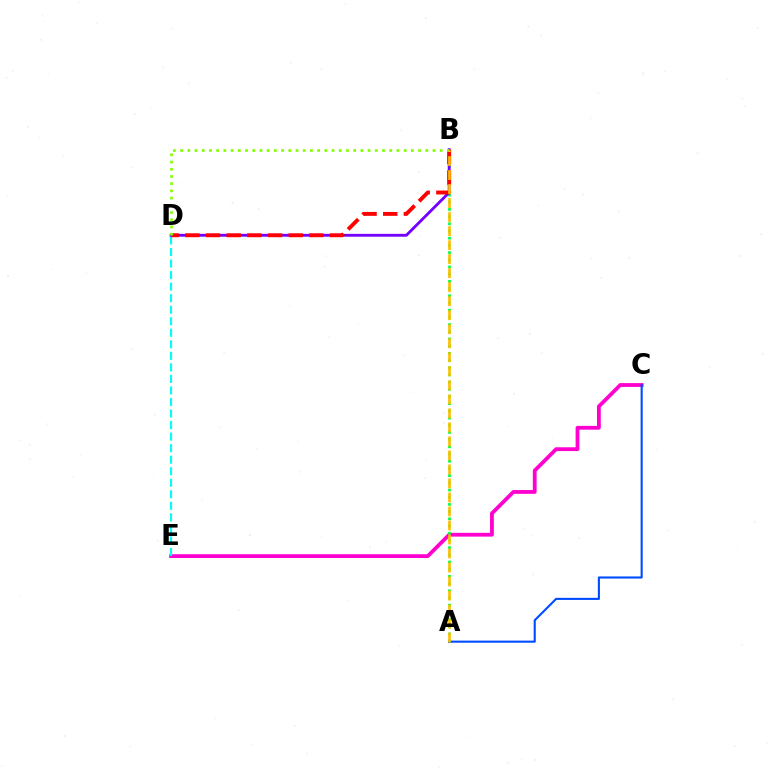{('C', 'E'): [{'color': '#ff00cf', 'line_style': 'solid', 'thickness': 2.74}], ('D', 'E'): [{'color': '#00fff6', 'line_style': 'dashed', 'thickness': 1.57}], ('A', 'B'): [{'color': '#00ff39', 'line_style': 'dotted', 'thickness': 1.95}, {'color': '#ffbd00', 'line_style': 'dashed', 'thickness': 1.9}], ('A', 'C'): [{'color': '#004bff', 'line_style': 'solid', 'thickness': 1.52}], ('B', 'D'): [{'color': '#7200ff', 'line_style': 'solid', 'thickness': 2.05}, {'color': '#ff0000', 'line_style': 'dashed', 'thickness': 2.81}, {'color': '#84ff00', 'line_style': 'dotted', 'thickness': 1.96}]}